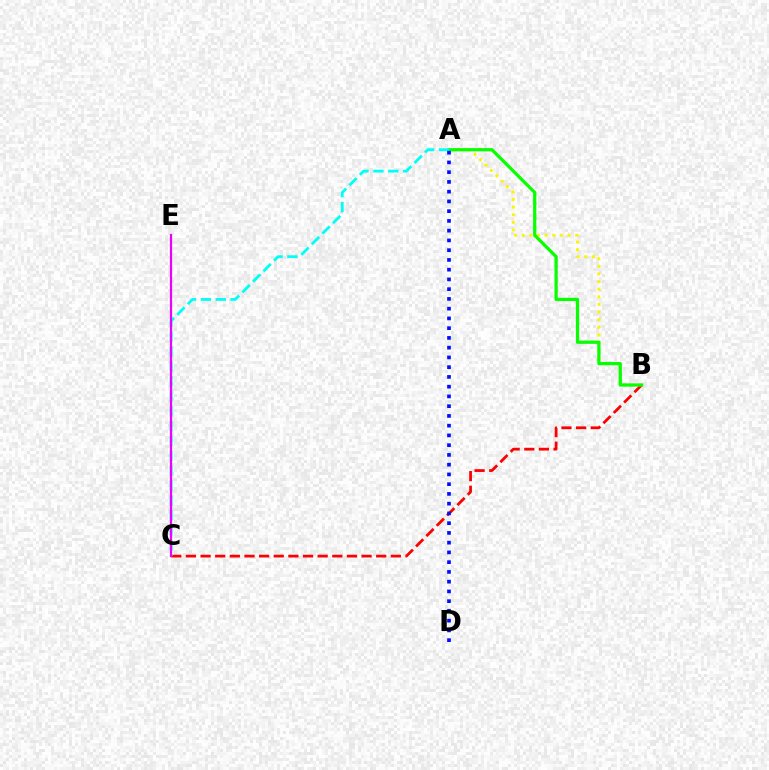{('A', 'B'): [{'color': '#fcf500', 'line_style': 'dotted', 'thickness': 2.07}, {'color': '#08ff00', 'line_style': 'solid', 'thickness': 2.33}], ('B', 'C'): [{'color': '#ff0000', 'line_style': 'dashed', 'thickness': 1.99}], ('A', 'C'): [{'color': '#00fff6', 'line_style': 'dashed', 'thickness': 2.02}], ('A', 'D'): [{'color': '#0010ff', 'line_style': 'dotted', 'thickness': 2.65}], ('C', 'E'): [{'color': '#ee00ff', 'line_style': 'solid', 'thickness': 1.6}]}